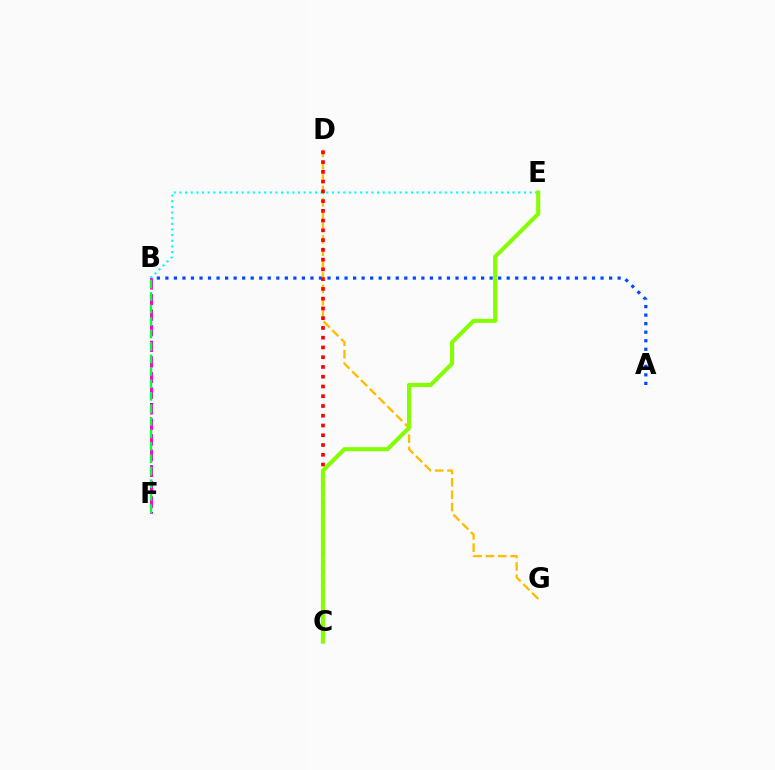{('A', 'B'): [{'color': '#004bff', 'line_style': 'dotted', 'thickness': 2.32}], ('D', 'G'): [{'color': '#ffbd00', 'line_style': 'dashed', 'thickness': 1.68}], ('B', 'E'): [{'color': '#00fff6', 'line_style': 'dotted', 'thickness': 1.53}], ('C', 'D'): [{'color': '#ff0000', 'line_style': 'dotted', 'thickness': 2.65}], ('C', 'E'): [{'color': '#84ff00', 'line_style': 'solid', 'thickness': 2.93}], ('B', 'F'): [{'color': '#7200ff', 'line_style': 'dotted', 'thickness': 2.11}, {'color': '#ff00cf', 'line_style': 'dashed', 'thickness': 2.12}, {'color': '#00ff39', 'line_style': 'dashed', 'thickness': 1.69}]}